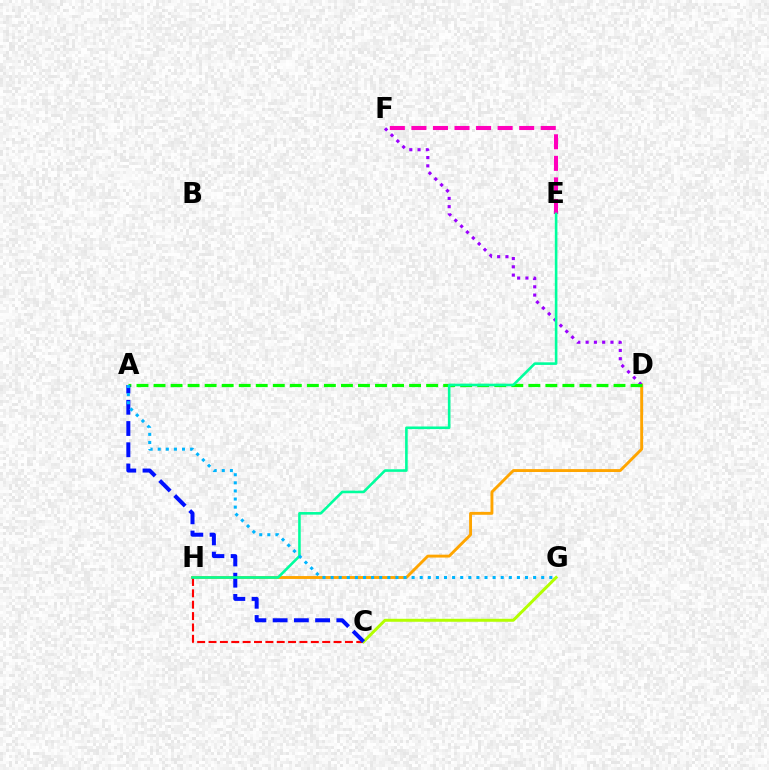{('D', 'H'): [{'color': '#ffa500', 'line_style': 'solid', 'thickness': 2.08}], ('D', 'F'): [{'color': '#9b00ff', 'line_style': 'dotted', 'thickness': 2.25}], ('E', 'F'): [{'color': '#ff00bd', 'line_style': 'dashed', 'thickness': 2.93}], ('C', 'H'): [{'color': '#ff0000', 'line_style': 'dashed', 'thickness': 1.54}], ('A', 'D'): [{'color': '#08ff00', 'line_style': 'dashed', 'thickness': 2.31}], ('C', 'G'): [{'color': '#b3ff00', 'line_style': 'solid', 'thickness': 2.15}], ('A', 'C'): [{'color': '#0010ff', 'line_style': 'dashed', 'thickness': 2.88}], ('E', 'H'): [{'color': '#00ff9d', 'line_style': 'solid', 'thickness': 1.87}], ('A', 'G'): [{'color': '#00b5ff', 'line_style': 'dotted', 'thickness': 2.2}]}